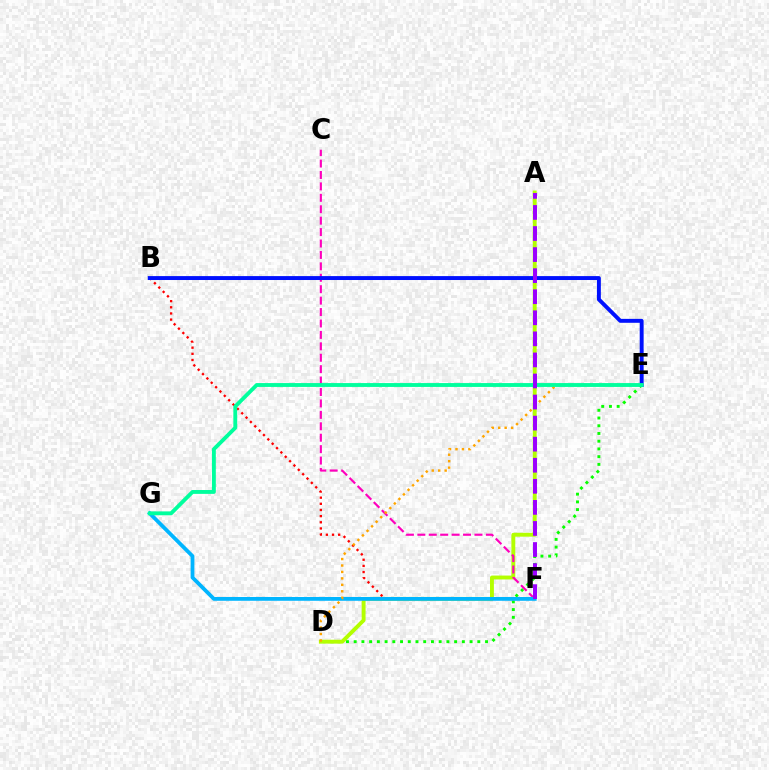{('D', 'E'): [{'color': '#08ff00', 'line_style': 'dotted', 'thickness': 2.1}, {'color': '#ffa500', 'line_style': 'dotted', 'thickness': 1.75}], ('B', 'F'): [{'color': '#ff0000', 'line_style': 'dotted', 'thickness': 1.67}], ('A', 'D'): [{'color': '#b3ff00', 'line_style': 'solid', 'thickness': 2.8}], ('C', 'F'): [{'color': '#ff00bd', 'line_style': 'dashed', 'thickness': 1.55}], ('F', 'G'): [{'color': '#00b5ff', 'line_style': 'solid', 'thickness': 2.73}], ('B', 'E'): [{'color': '#0010ff', 'line_style': 'solid', 'thickness': 2.82}], ('E', 'G'): [{'color': '#00ff9d', 'line_style': 'solid', 'thickness': 2.78}], ('A', 'F'): [{'color': '#9b00ff', 'line_style': 'dashed', 'thickness': 2.86}]}